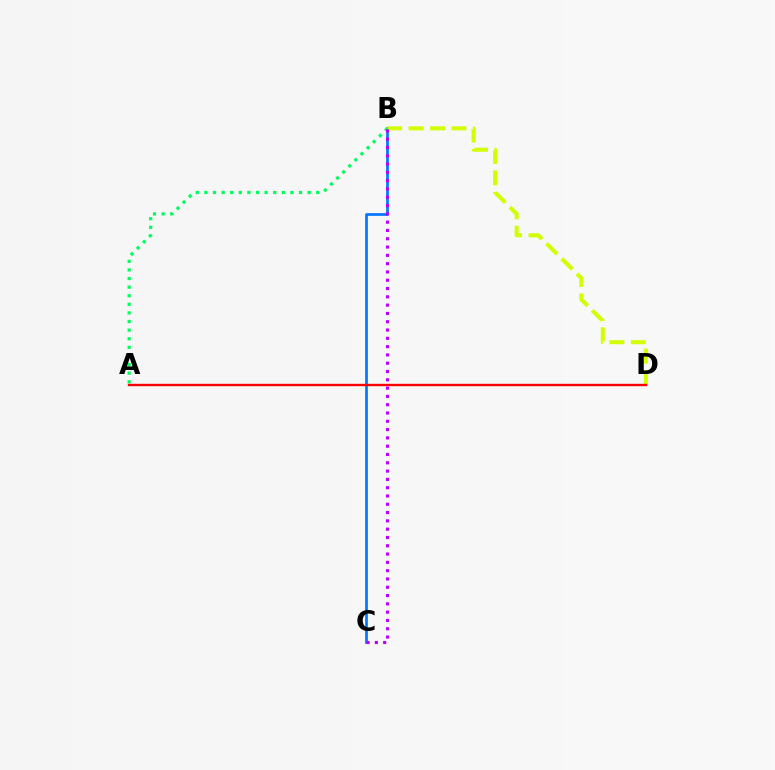{('B', 'C'): [{'color': '#0074ff', 'line_style': 'solid', 'thickness': 1.93}, {'color': '#b900ff', 'line_style': 'dotted', 'thickness': 2.25}], ('A', 'B'): [{'color': '#00ff5c', 'line_style': 'dotted', 'thickness': 2.34}], ('B', 'D'): [{'color': '#d1ff00', 'line_style': 'dashed', 'thickness': 2.91}], ('A', 'D'): [{'color': '#ff0000', 'line_style': 'solid', 'thickness': 1.7}]}